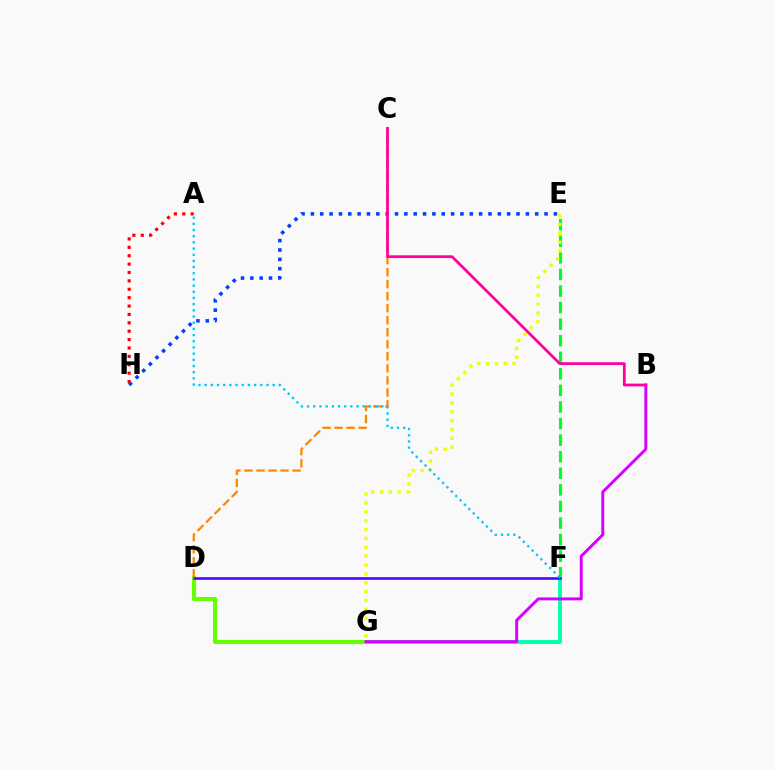{('E', 'F'): [{'color': '#00ff27', 'line_style': 'dashed', 'thickness': 2.25}], ('F', 'G'): [{'color': '#00ffaf', 'line_style': 'solid', 'thickness': 2.79}], ('D', 'G'): [{'color': '#66ff00', 'line_style': 'solid', 'thickness': 2.95}], ('D', 'F'): [{'color': '#4f00ff', 'line_style': 'solid', 'thickness': 1.88}], ('A', 'H'): [{'color': '#ff0000', 'line_style': 'dotted', 'thickness': 2.28}], ('E', 'H'): [{'color': '#003fff', 'line_style': 'dotted', 'thickness': 2.54}], ('C', 'D'): [{'color': '#ff8800', 'line_style': 'dashed', 'thickness': 1.63}], ('B', 'G'): [{'color': '#d600ff', 'line_style': 'solid', 'thickness': 2.11}], ('B', 'C'): [{'color': '#ff00a0', 'line_style': 'solid', 'thickness': 1.98}], ('E', 'G'): [{'color': '#eeff00', 'line_style': 'dotted', 'thickness': 2.41}], ('A', 'F'): [{'color': '#00c7ff', 'line_style': 'dotted', 'thickness': 1.68}]}